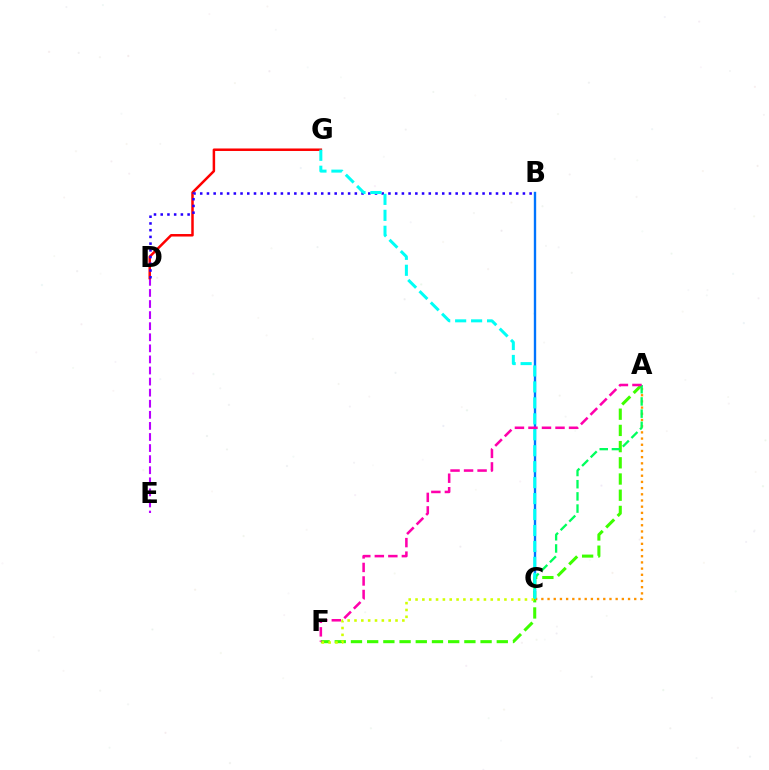{('D', 'E'): [{'color': '#b900ff', 'line_style': 'dashed', 'thickness': 1.51}], ('B', 'C'): [{'color': '#0074ff', 'line_style': 'solid', 'thickness': 1.71}], ('A', 'F'): [{'color': '#3dff00', 'line_style': 'dashed', 'thickness': 2.2}, {'color': '#ff00ac', 'line_style': 'dashed', 'thickness': 1.84}], ('A', 'C'): [{'color': '#ff9400', 'line_style': 'dotted', 'thickness': 1.68}, {'color': '#00ff5c', 'line_style': 'dashed', 'thickness': 1.66}], ('D', 'G'): [{'color': '#ff0000', 'line_style': 'solid', 'thickness': 1.8}], ('B', 'D'): [{'color': '#2500ff', 'line_style': 'dotted', 'thickness': 1.83}], ('C', 'G'): [{'color': '#00fff6', 'line_style': 'dashed', 'thickness': 2.17}], ('C', 'F'): [{'color': '#d1ff00', 'line_style': 'dotted', 'thickness': 1.86}]}